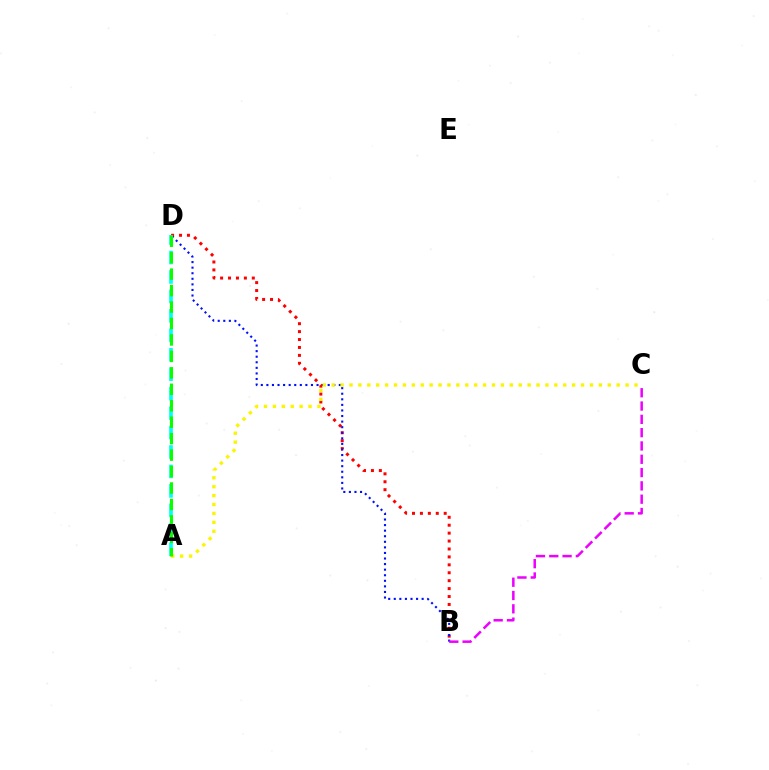{('B', 'D'): [{'color': '#ff0000', 'line_style': 'dotted', 'thickness': 2.15}, {'color': '#0010ff', 'line_style': 'dotted', 'thickness': 1.51}], ('B', 'C'): [{'color': '#ee00ff', 'line_style': 'dashed', 'thickness': 1.81}], ('A', 'C'): [{'color': '#fcf500', 'line_style': 'dotted', 'thickness': 2.42}], ('A', 'D'): [{'color': '#00fff6', 'line_style': 'dashed', 'thickness': 2.64}, {'color': '#08ff00', 'line_style': 'dashed', 'thickness': 2.23}]}